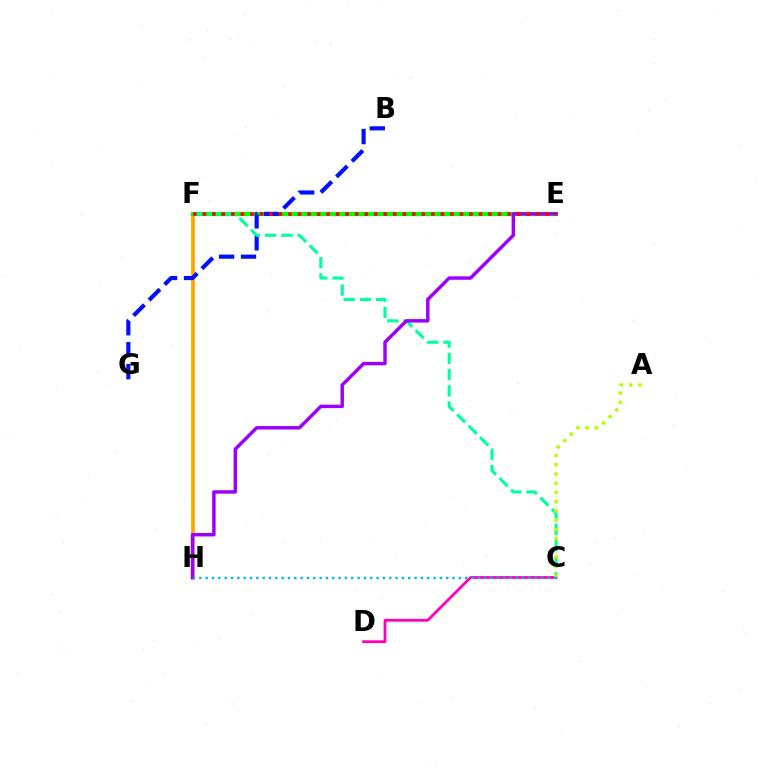{('F', 'H'): [{'color': '#ffa500', 'line_style': 'solid', 'thickness': 2.68}], ('E', 'F'): [{'color': '#08ff00', 'line_style': 'solid', 'thickness': 3.0}, {'color': '#ff0000', 'line_style': 'dotted', 'thickness': 2.59}], ('B', 'G'): [{'color': '#0010ff', 'line_style': 'dashed', 'thickness': 2.98}], ('C', 'F'): [{'color': '#00ff9d', 'line_style': 'dashed', 'thickness': 2.21}], ('E', 'H'): [{'color': '#9b00ff', 'line_style': 'solid', 'thickness': 2.49}], ('C', 'D'): [{'color': '#ff00bd', 'line_style': 'solid', 'thickness': 2.01}], ('A', 'C'): [{'color': '#b3ff00', 'line_style': 'dotted', 'thickness': 2.51}], ('C', 'H'): [{'color': '#00b5ff', 'line_style': 'dotted', 'thickness': 1.72}]}